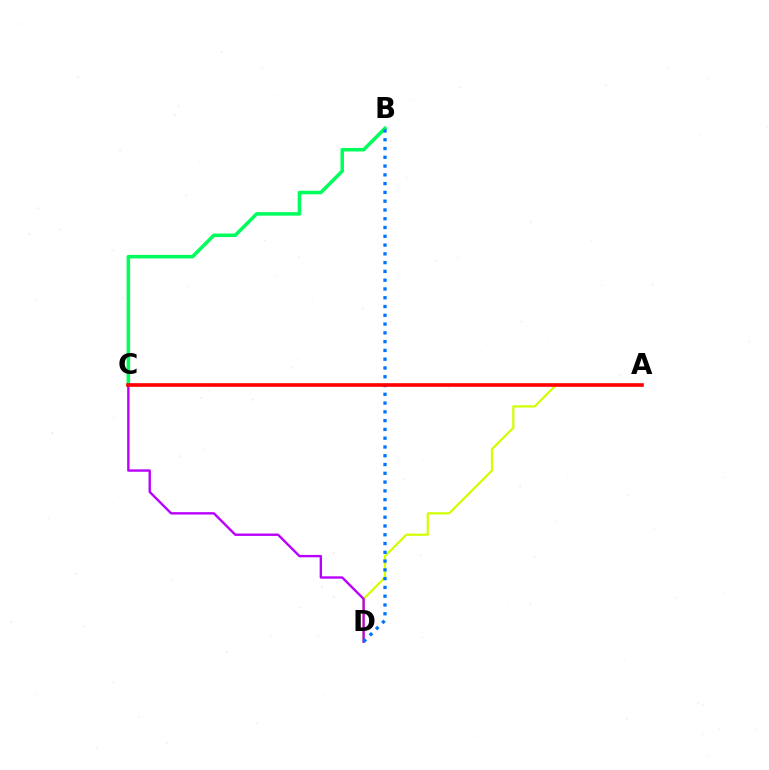{('B', 'C'): [{'color': '#00ff5c', 'line_style': 'solid', 'thickness': 2.54}], ('A', 'D'): [{'color': '#d1ff00', 'line_style': 'solid', 'thickness': 1.6}], ('C', 'D'): [{'color': '#b900ff', 'line_style': 'solid', 'thickness': 1.71}], ('B', 'D'): [{'color': '#0074ff', 'line_style': 'dotted', 'thickness': 2.38}], ('A', 'C'): [{'color': '#ff0000', 'line_style': 'solid', 'thickness': 2.61}]}